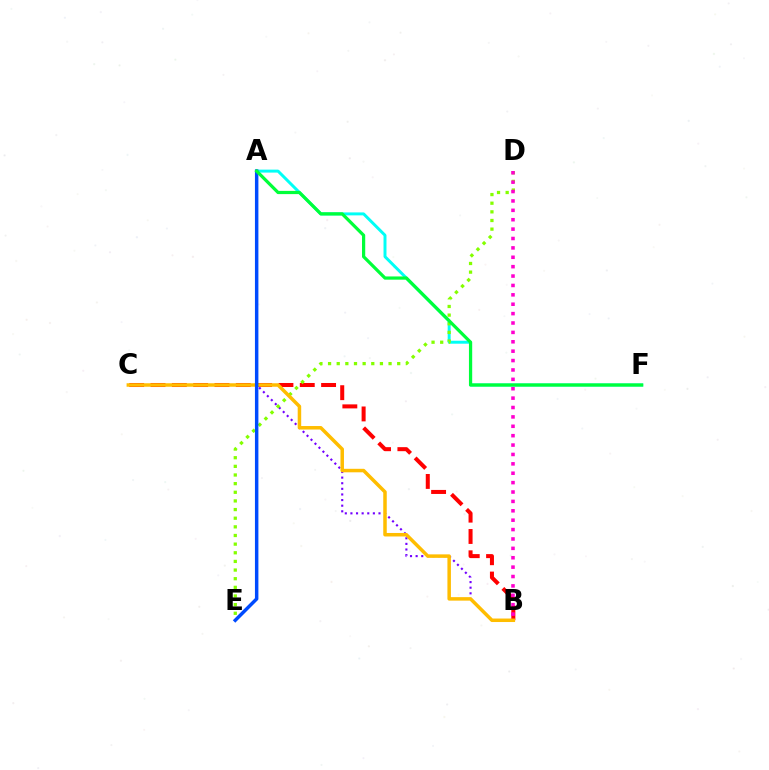{('A', 'B'): [{'color': '#7200ff', 'line_style': 'dotted', 'thickness': 1.53}], ('A', 'F'): [{'color': '#00fff6', 'line_style': 'solid', 'thickness': 2.13}, {'color': '#00ff39', 'line_style': 'solid', 'thickness': 2.32}], ('B', 'C'): [{'color': '#ff0000', 'line_style': 'dashed', 'thickness': 2.9}, {'color': '#ffbd00', 'line_style': 'solid', 'thickness': 2.52}], ('D', 'E'): [{'color': '#84ff00', 'line_style': 'dotted', 'thickness': 2.35}], ('A', 'E'): [{'color': '#004bff', 'line_style': 'solid', 'thickness': 2.49}], ('B', 'D'): [{'color': '#ff00cf', 'line_style': 'dotted', 'thickness': 2.55}]}